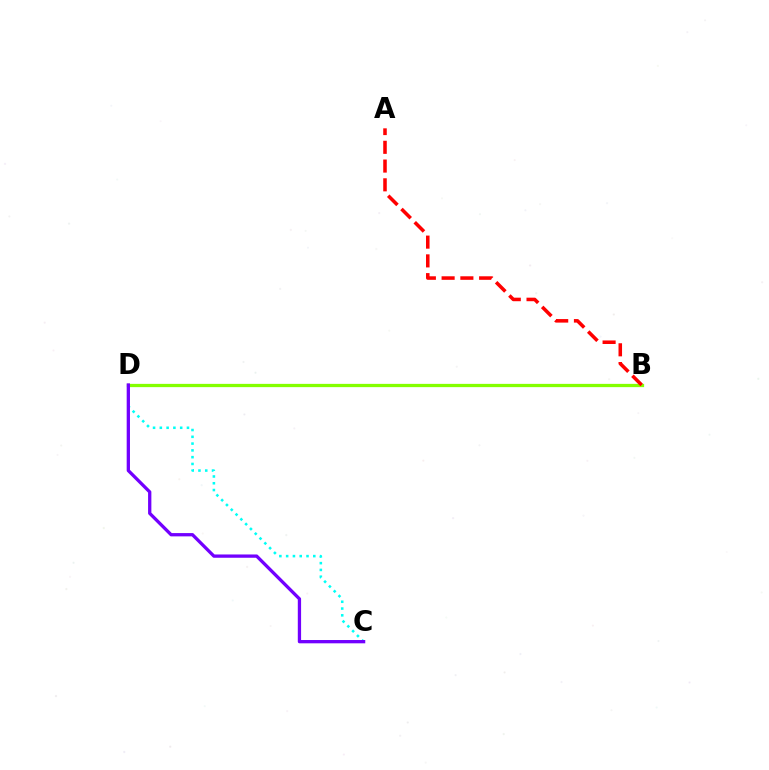{('B', 'D'): [{'color': '#84ff00', 'line_style': 'solid', 'thickness': 2.35}], ('C', 'D'): [{'color': '#00fff6', 'line_style': 'dotted', 'thickness': 1.84}, {'color': '#7200ff', 'line_style': 'solid', 'thickness': 2.37}], ('A', 'B'): [{'color': '#ff0000', 'line_style': 'dashed', 'thickness': 2.55}]}